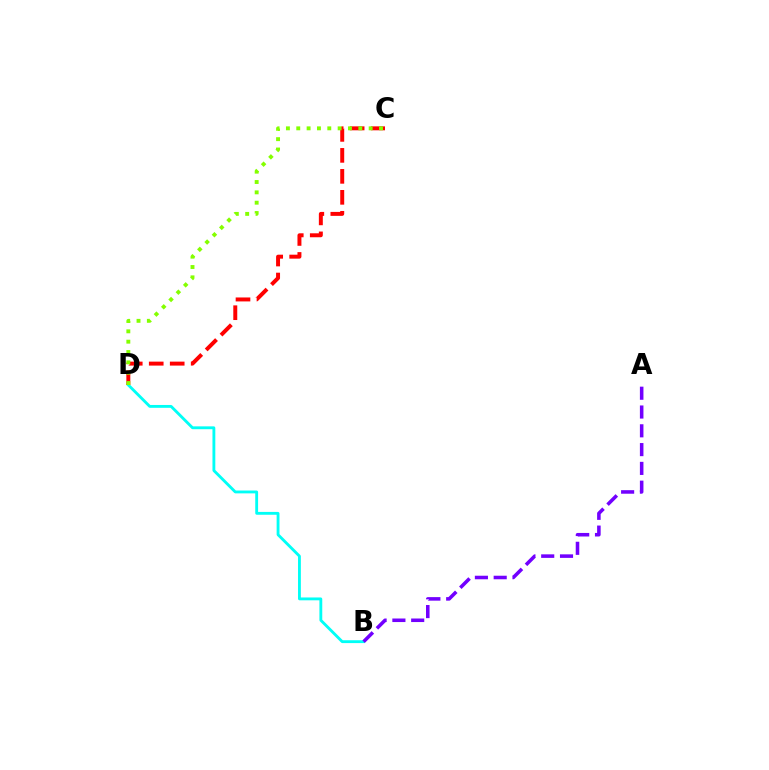{('B', 'D'): [{'color': '#00fff6', 'line_style': 'solid', 'thickness': 2.05}], ('A', 'B'): [{'color': '#7200ff', 'line_style': 'dashed', 'thickness': 2.55}], ('C', 'D'): [{'color': '#ff0000', 'line_style': 'dashed', 'thickness': 2.85}, {'color': '#84ff00', 'line_style': 'dotted', 'thickness': 2.81}]}